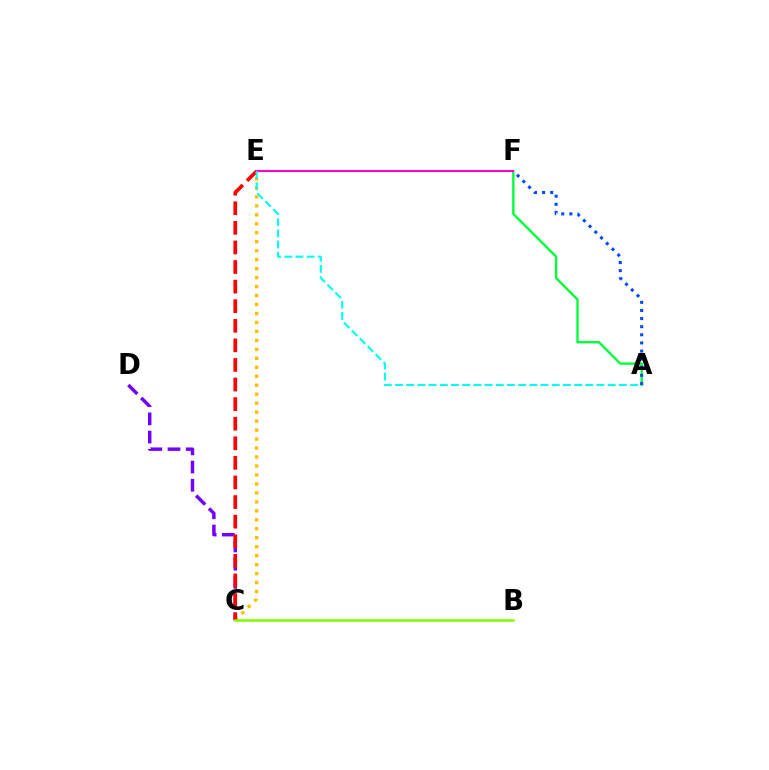{('C', 'D'): [{'color': '#7200ff', 'line_style': 'dashed', 'thickness': 2.47}], ('A', 'F'): [{'color': '#00ff39', 'line_style': 'solid', 'thickness': 1.7}, {'color': '#004bff', 'line_style': 'dotted', 'thickness': 2.2}], ('C', 'E'): [{'color': '#ffbd00', 'line_style': 'dotted', 'thickness': 2.44}, {'color': '#ff0000', 'line_style': 'dashed', 'thickness': 2.66}], ('B', 'C'): [{'color': '#84ff00', 'line_style': 'solid', 'thickness': 1.82}], ('E', 'F'): [{'color': '#ff00cf', 'line_style': 'solid', 'thickness': 1.51}], ('A', 'E'): [{'color': '#00fff6', 'line_style': 'dashed', 'thickness': 1.52}]}